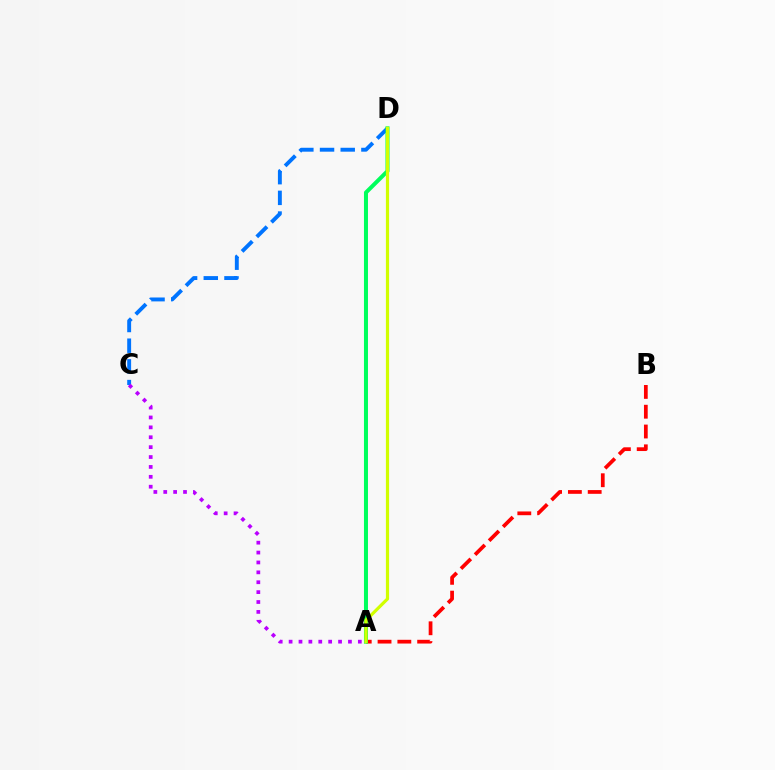{('A', 'B'): [{'color': '#ff0000', 'line_style': 'dashed', 'thickness': 2.69}], ('C', 'D'): [{'color': '#0074ff', 'line_style': 'dashed', 'thickness': 2.81}], ('A', 'D'): [{'color': '#00ff5c', 'line_style': 'solid', 'thickness': 2.89}, {'color': '#d1ff00', 'line_style': 'solid', 'thickness': 2.3}], ('A', 'C'): [{'color': '#b900ff', 'line_style': 'dotted', 'thickness': 2.69}]}